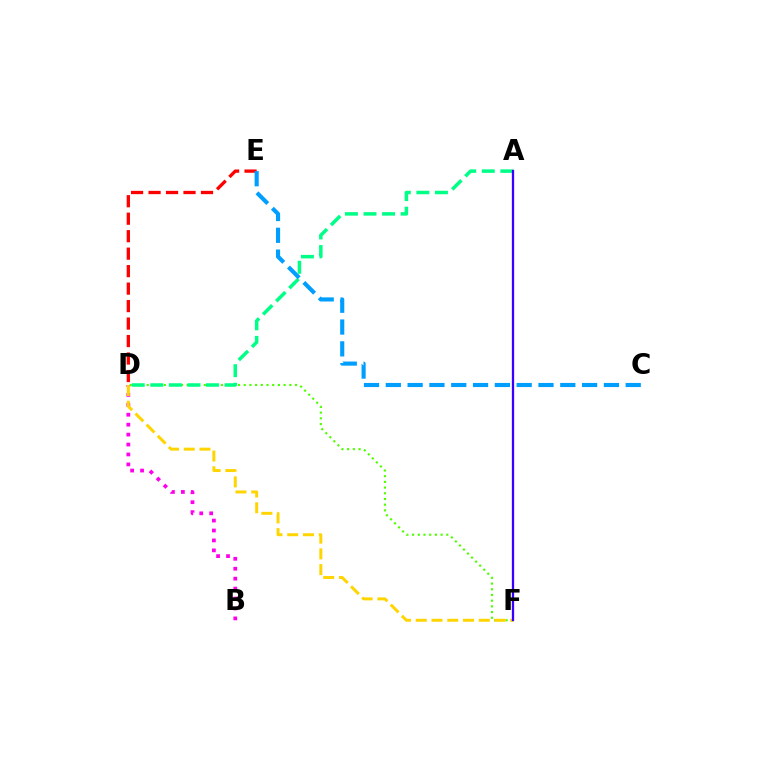{('D', 'E'): [{'color': '#ff0000', 'line_style': 'dashed', 'thickness': 2.37}], ('B', 'D'): [{'color': '#ff00ed', 'line_style': 'dotted', 'thickness': 2.7}], ('D', 'F'): [{'color': '#4fff00', 'line_style': 'dotted', 'thickness': 1.55}, {'color': '#ffd500', 'line_style': 'dashed', 'thickness': 2.14}], ('A', 'D'): [{'color': '#00ff86', 'line_style': 'dashed', 'thickness': 2.52}], ('A', 'F'): [{'color': '#3700ff', 'line_style': 'solid', 'thickness': 1.64}], ('C', 'E'): [{'color': '#009eff', 'line_style': 'dashed', 'thickness': 2.96}]}